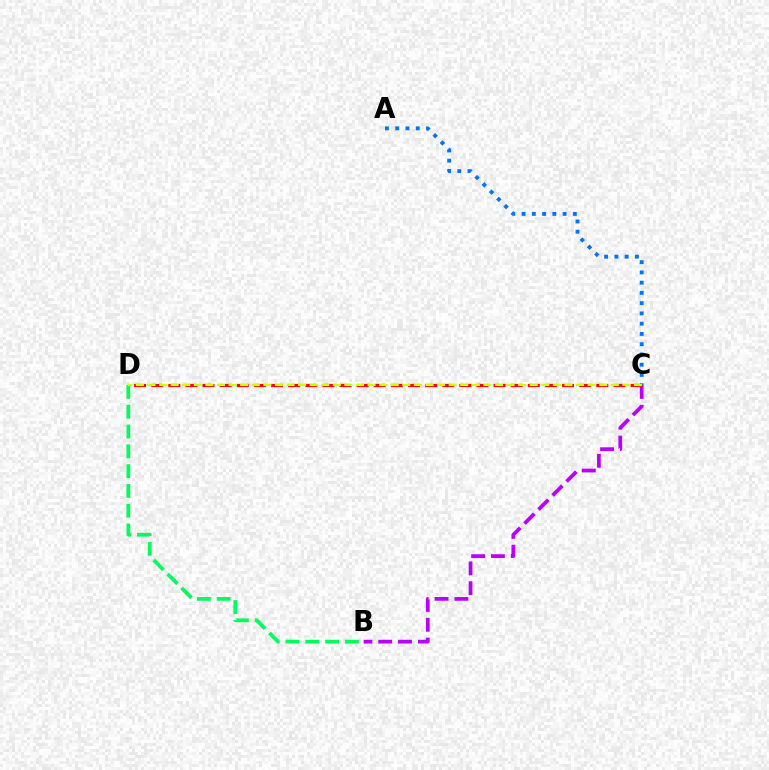{('B', 'C'): [{'color': '#b900ff', 'line_style': 'dashed', 'thickness': 2.69}], ('C', 'D'): [{'color': '#ff0000', 'line_style': 'dashed', 'thickness': 2.33}, {'color': '#d1ff00', 'line_style': 'dashed', 'thickness': 1.57}], ('B', 'D'): [{'color': '#00ff5c', 'line_style': 'dashed', 'thickness': 2.69}], ('A', 'C'): [{'color': '#0074ff', 'line_style': 'dotted', 'thickness': 2.79}]}